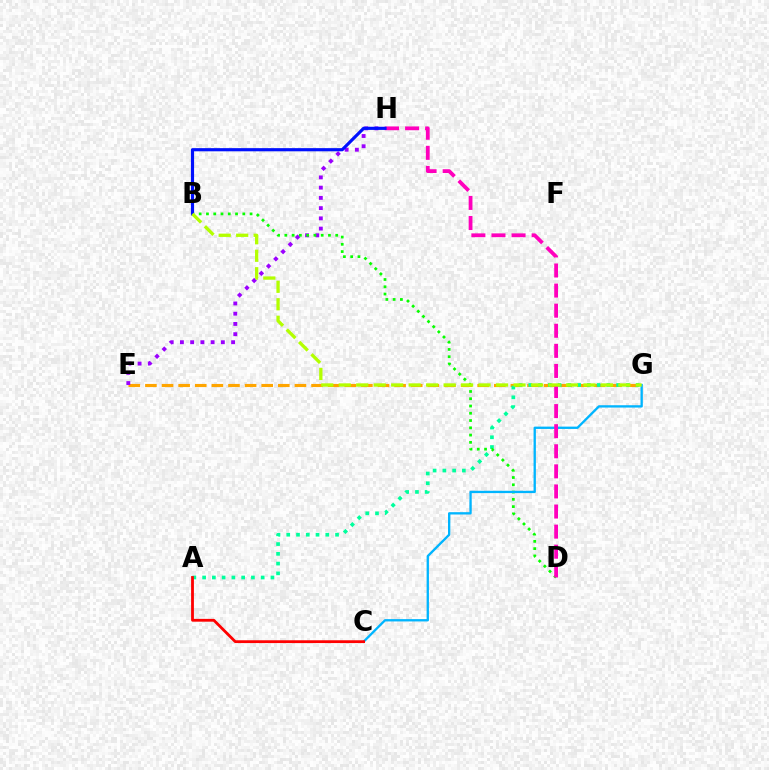{('E', 'G'): [{'color': '#ffa500', 'line_style': 'dashed', 'thickness': 2.26}], ('A', 'G'): [{'color': '#00ff9d', 'line_style': 'dotted', 'thickness': 2.65}], ('E', 'H'): [{'color': '#9b00ff', 'line_style': 'dotted', 'thickness': 2.78}], ('B', 'D'): [{'color': '#08ff00', 'line_style': 'dotted', 'thickness': 1.98}], ('C', 'G'): [{'color': '#00b5ff', 'line_style': 'solid', 'thickness': 1.68}], ('D', 'H'): [{'color': '#ff00bd', 'line_style': 'dashed', 'thickness': 2.73}], ('B', 'H'): [{'color': '#0010ff', 'line_style': 'solid', 'thickness': 2.27}], ('B', 'G'): [{'color': '#b3ff00', 'line_style': 'dashed', 'thickness': 2.37}], ('A', 'C'): [{'color': '#ff0000', 'line_style': 'solid', 'thickness': 2.02}]}